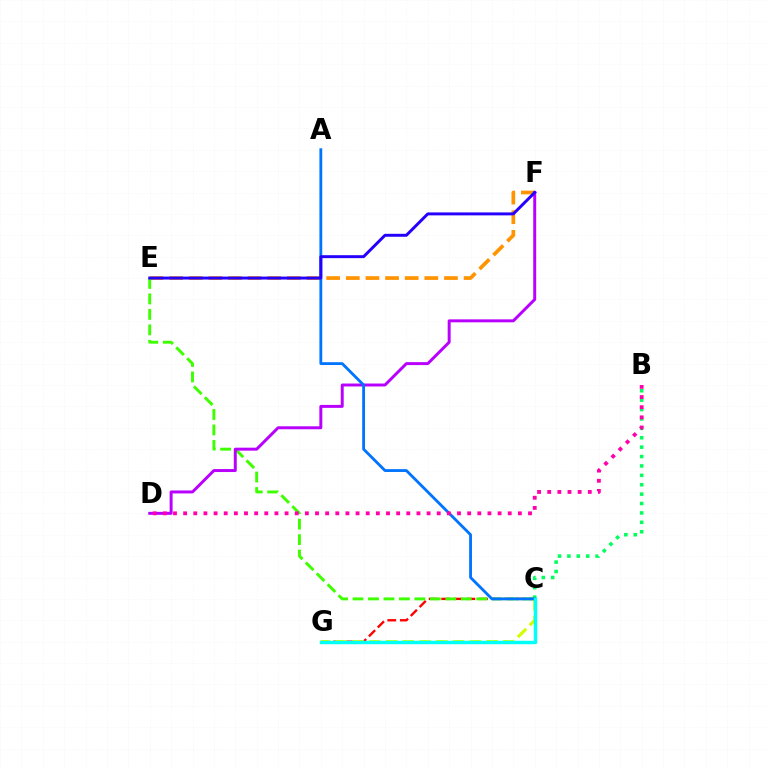{('E', 'F'): [{'color': '#ff9400', 'line_style': 'dashed', 'thickness': 2.67}, {'color': '#2500ff', 'line_style': 'solid', 'thickness': 2.12}], ('C', 'G'): [{'color': '#ff0000', 'line_style': 'dashed', 'thickness': 1.71}, {'color': '#d1ff00', 'line_style': 'dashed', 'thickness': 2.28}, {'color': '#00fff6', 'line_style': 'solid', 'thickness': 2.47}], ('C', 'E'): [{'color': '#3dff00', 'line_style': 'dashed', 'thickness': 2.1}], ('B', 'C'): [{'color': '#00ff5c', 'line_style': 'dotted', 'thickness': 2.55}], ('D', 'F'): [{'color': '#b900ff', 'line_style': 'solid', 'thickness': 2.13}], ('A', 'C'): [{'color': '#0074ff', 'line_style': 'solid', 'thickness': 2.03}], ('B', 'D'): [{'color': '#ff00ac', 'line_style': 'dotted', 'thickness': 2.76}]}